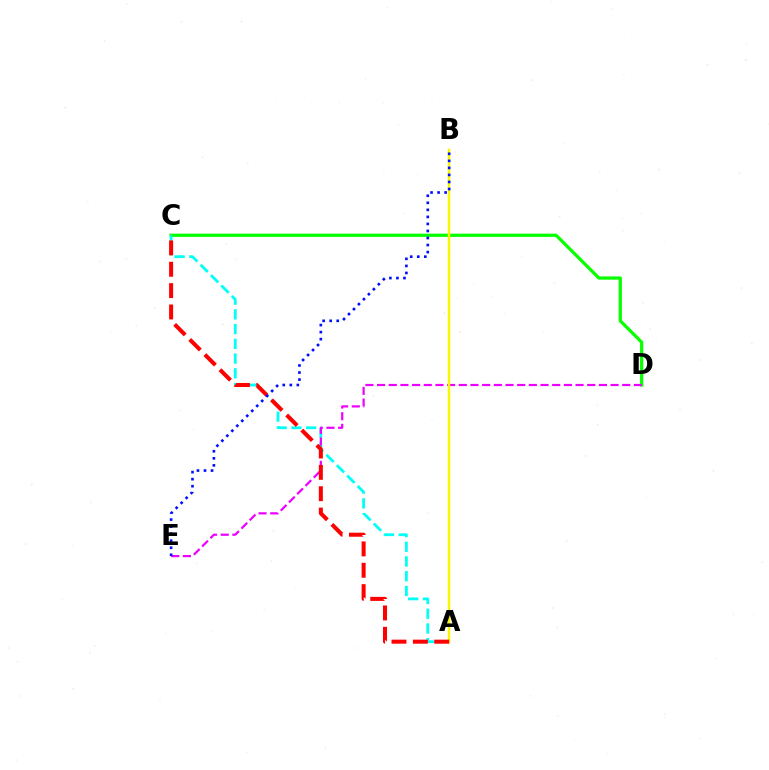{('C', 'D'): [{'color': '#08ff00', 'line_style': 'solid', 'thickness': 2.33}], ('A', 'C'): [{'color': '#00fff6', 'line_style': 'dashed', 'thickness': 2.0}, {'color': '#ff0000', 'line_style': 'dashed', 'thickness': 2.9}], ('D', 'E'): [{'color': '#ee00ff', 'line_style': 'dashed', 'thickness': 1.59}], ('A', 'B'): [{'color': '#fcf500', 'line_style': 'solid', 'thickness': 1.79}], ('B', 'E'): [{'color': '#0010ff', 'line_style': 'dotted', 'thickness': 1.91}]}